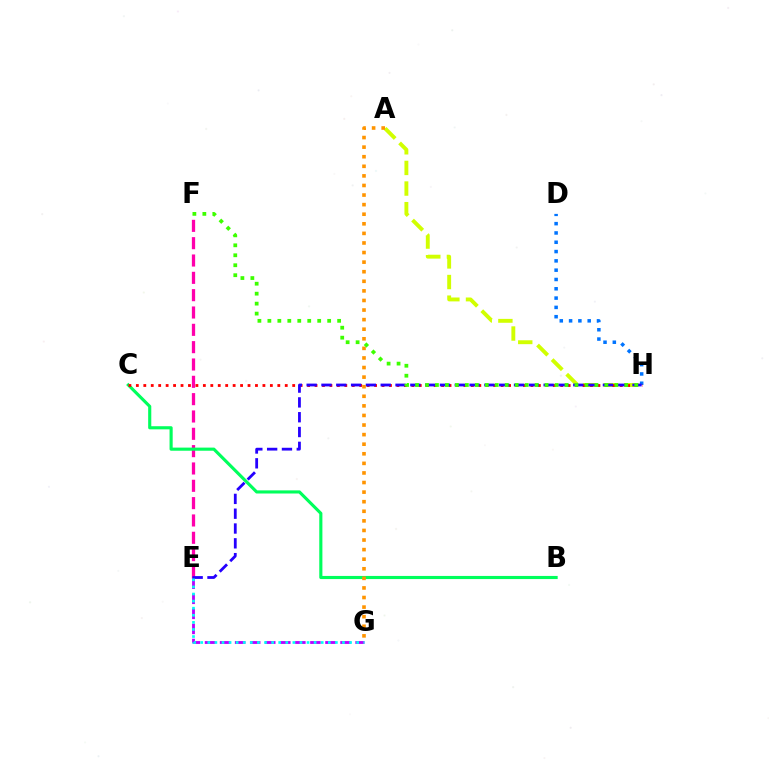{('E', 'F'): [{'color': '#ff00ac', 'line_style': 'dashed', 'thickness': 2.35}], ('B', 'C'): [{'color': '#00ff5c', 'line_style': 'solid', 'thickness': 2.25}], ('D', 'H'): [{'color': '#0074ff', 'line_style': 'dotted', 'thickness': 2.53}], ('E', 'G'): [{'color': '#b900ff', 'line_style': 'dashed', 'thickness': 2.05}, {'color': '#00fff6', 'line_style': 'dotted', 'thickness': 1.93}], ('A', 'H'): [{'color': '#d1ff00', 'line_style': 'dashed', 'thickness': 2.8}], ('C', 'H'): [{'color': '#ff0000', 'line_style': 'dotted', 'thickness': 2.02}], ('E', 'H'): [{'color': '#2500ff', 'line_style': 'dashed', 'thickness': 2.01}], ('A', 'G'): [{'color': '#ff9400', 'line_style': 'dotted', 'thickness': 2.6}], ('F', 'H'): [{'color': '#3dff00', 'line_style': 'dotted', 'thickness': 2.71}]}